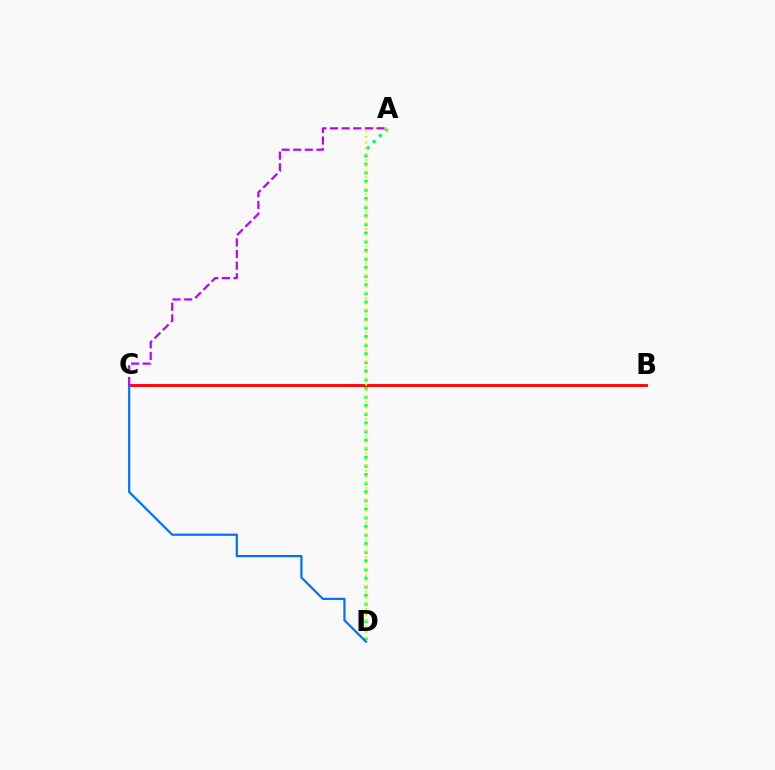{('A', 'D'): [{'color': '#00ff5c', 'line_style': 'dotted', 'thickness': 2.34}, {'color': '#d1ff00', 'line_style': 'dotted', 'thickness': 1.56}], ('B', 'C'): [{'color': '#ff0000', 'line_style': 'solid', 'thickness': 2.05}], ('C', 'D'): [{'color': '#0074ff', 'line_style': 'solid', 'thickness': 1.61}], ('A', 'C'): [{'color': '#b900ff', 'line_style': 'dashed', 'thickness': 1.58}]}